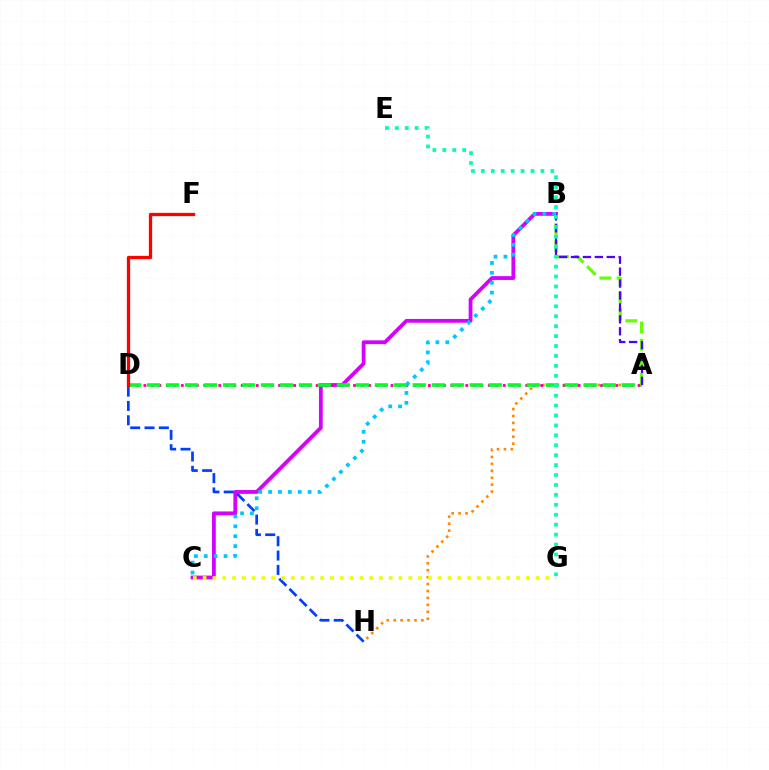{('B', 'C'): [{'color': '#d600ff', 'line_style': 'solid', 'thickness': 2.73}, {'color': '#00c7ff', 'line_style': 'dotted', 'thickness': 2.69}], ('A', 'H'): [{'color': '#ff8800', 'line_style': 'dotted', 'thickness': 1.88}], ('D', 'H'): [{'color': '#003fff', 'line_style': 'dashed', 'thickness': 1.95}], ('C', 'G'): [{'color': '#eeff00', 'line_style': 'dotted', 'thickness': 2.66}], ('A', 'D'): [{'color': '#ff00a0', 'line_style': 'dotted', 'thickness': 2.03}, {'color': '#00ff27', 'line_style': 'dashed', 'thickness': 2.58}], ('A', 'B'): [{'color': '#66ff00', 'line_style': 'dashed', 'thickness': 2.33}, {'color': '#4f00ff', 'line_style': 'dashed', 'thickness': 1.62}], ('D', 'F'): [{'color': '#ff0000', 'line_style': 'solid', 'thickness': 2.36}], ('E', 'G'): [{'color': '#00ffaf', 'line_style': 'dotted', 'thickness': 2.7}]}